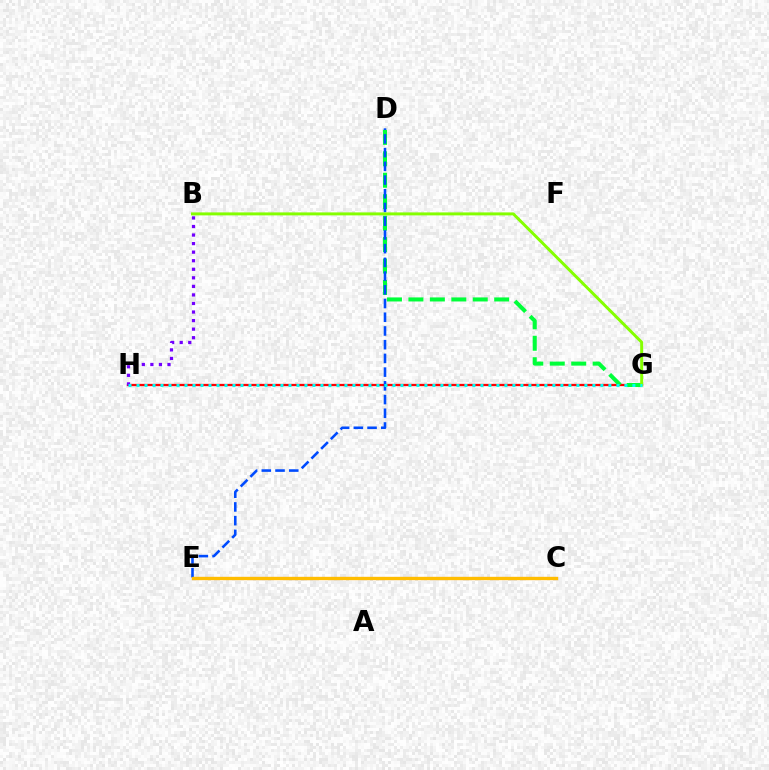{('C', 'E'): [{'color': '#ff00cf', 'line_style': 'solid', 'thickness': 2.19}, {'color': '#ffbd00', 'line_style': 'solid', 'thickness': 2.4}], ('G', 'H'): [{'color': '#ff0000', 'line_style': 'solid', 'thickness': 1.64}, {'color': '#00fff6', 'line_style': 'dotted', 'thickness': 2.17}], ('D', 'G'): [{'color': '#00ff39', 'line_style': 'dashed', 'thickness': 2.91}], ('D', 'E'): [{'color': '#004bff', 'line_style': 'dashed', 'thickness': 1.86}], ('B', 'H'): [{'color': '#7200ff', 'line_style': 'dotted', 'thickness': 2.32}], ('B', 'G'): [{'color': '#84ff00', 'line_style': 'solid', 'thickness': 2.14}]}